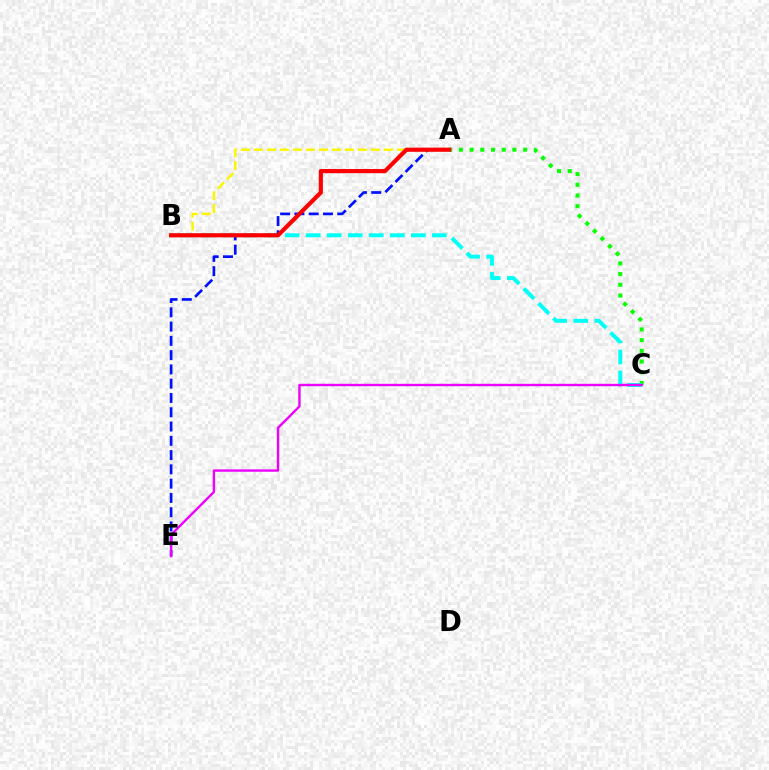{('A', 'C'): [{'color': '#08ff00', 'line_style': 'dotted', 'thickness': 2.91}], ('A', 'B'): [{'color': '#fcf500', 'line_style': 'dashed', 'thickness': 1.76}, {'color': '#ff0000', 'line_style': 'solid', 'thickness': 2.98}], ('B', 'C'): [{'color': '#00fff6', 'line_style': 'dashed', 'thickness': 2.86}], ('A', 'E'): [{'color': '#0010ff', 'line_style': 'dashed', 'thickness': 1.94}], ('C', 'E'): [{'color': '#ee00ff', 'line_style': 'solid', 'thickness': 1.71}]}